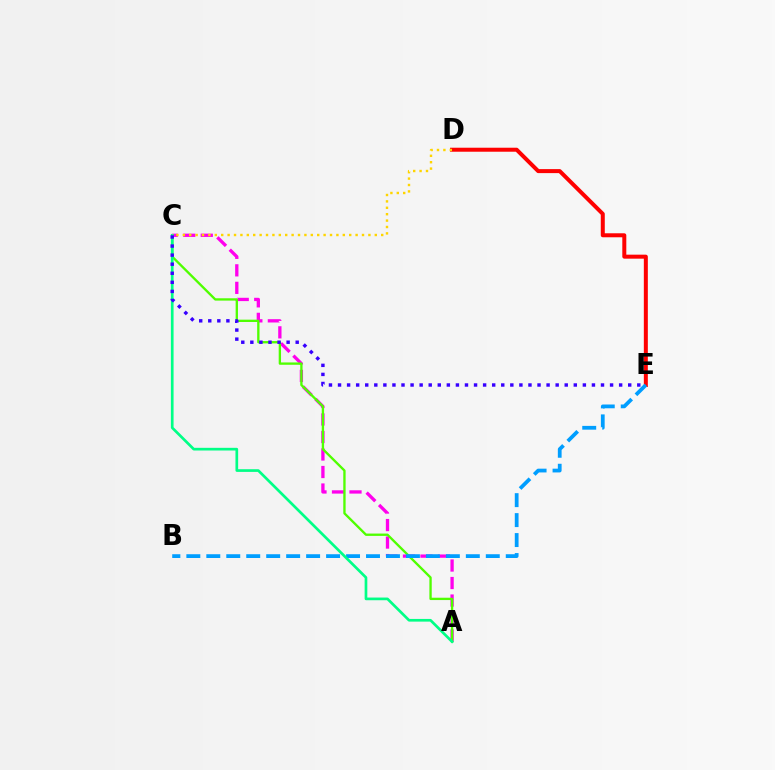{('D', 'E'): [{'color': '#ff0000', 'line_style': 'solid', 'thickness': 2.88}], ('A', 'C'): [{'color': '#ff00ed', 'line_style': 'dashed', 'thickness': 2.38}, {'color': '#4fff00', 'line_style': 'solid', 'thickness': 1.68}, {'color': '#00ff86', 'line_style': 'solid', 'thickness': 1.93}], ('B', 'E'): [{'color': '#009eff', 'line_style': 'dashed', 'thickness': 2.71}], ('C', 'D'): [{'color': '#ffd500', 'line_style': 'dotted', 'thickness': 1.74}], ('C', 'E'): [{'color': '#3700ff', 'line_style': 'dotted', 'thickness': 2.46}]}